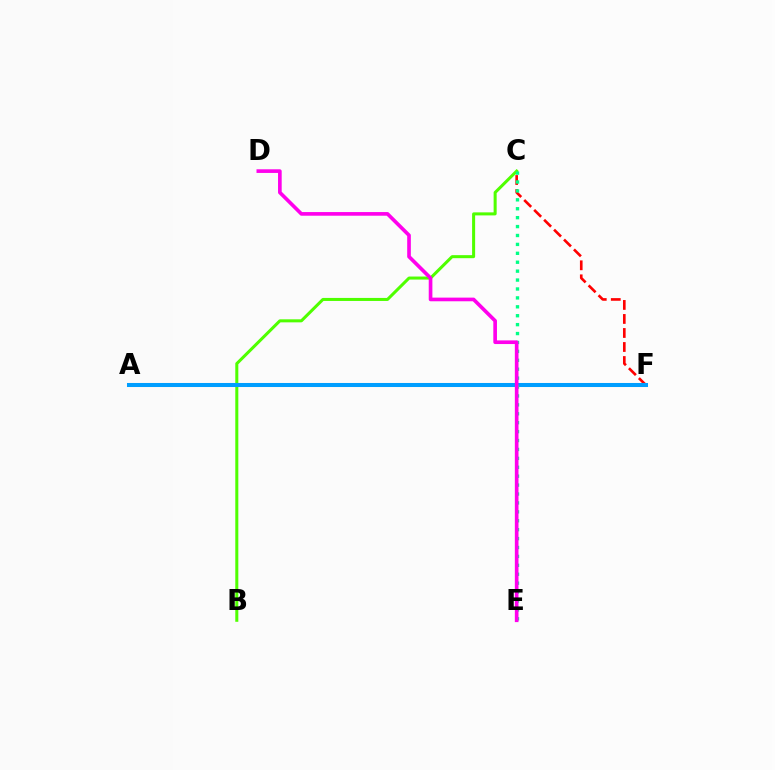{('B', 'C'): [{'color': '#4fff00', 'line_style': 'solid', 'thickness': 2.18}], ('A', 'F'): [{'color': '#ffd500', 'line_style': 'dashed', 'thickness': 2.9}, {'color': '#3700ff', 'line_style': 'dotted', 'thickness': 1.92}, {'color': '#009eff', 'line_style': 'solid', 'thickness': 2.91}], ('C', 'F'): [{'color': '#ff0000', 'line_style': 'dashed', 'thickness': 1.9}], ('C', 'E'): [{'color': '#00ff86', 'line_style': 'dotted', 'thickness': 2.42}], ('D', 'E'): [{'color': '#ff00ed', 'line_style': 'solid', 'thickness': 2.63}]}